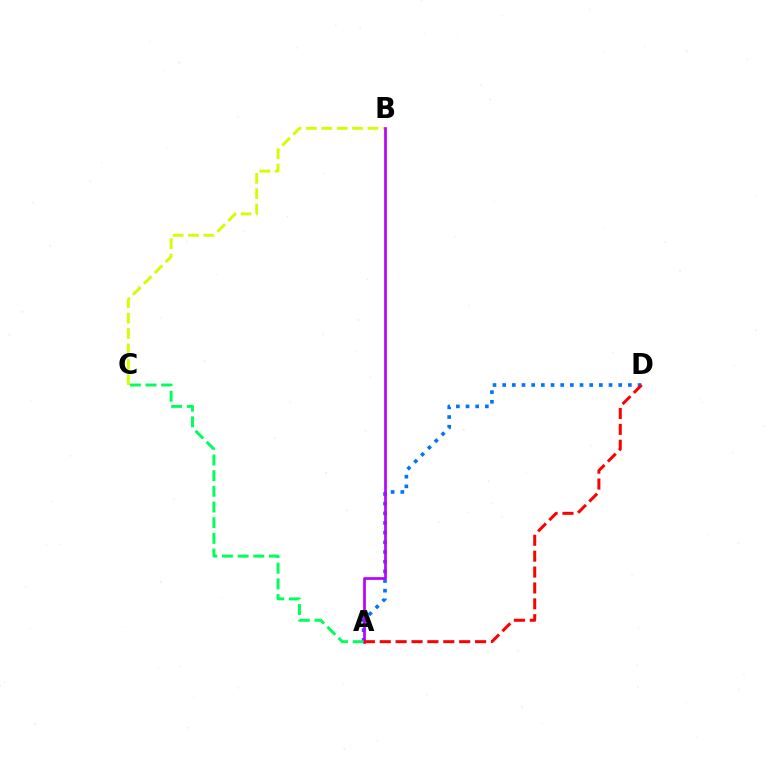{('B', 'C'): [{'color': '#d1ff00', 'line_style': 'dashed', 'thickness': 2.09}], ('A', 'D'): [{'color': '#0074ff', 'line_style': 'dotted', 'thickness': 2.63}, {'color': '#ff0000', 'line_style': 'dashed', 'thickness': 2.16}], ('A', 'B'): [{'color': '#b900ff', 'line_style': 'solid', 'thickness': 1.94}], ('A', 'C'): [{'color': '#00ff5c', 'line_style': 'dashed', 'thickness': 2.13}]}